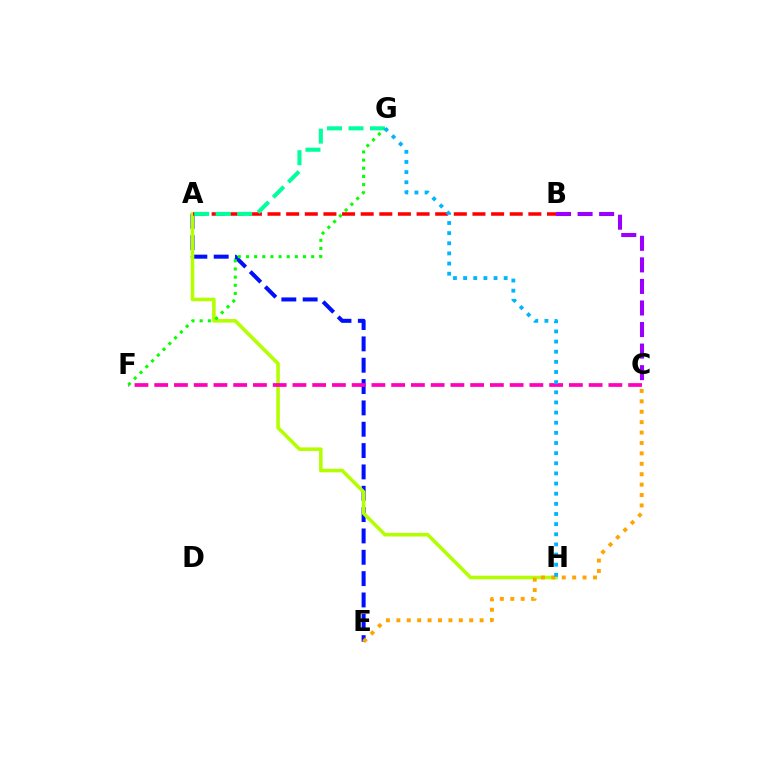{('A', 'E'): [{'color': '#0010ff', 'line_style': 'dashed', 'thickness': 2.9}], ('A', 'H'): [{'color': '#b3ff00', 'line_style': 'solid', 'thickness': 2.57}], ('C', 'F'): [{'color': '#ff00bd', 'line_style': 'dashed', 'thickness': 2.68}], ('B', 'C'): [{'color': '#9b00ff', 'line_style': 'dashed', 'thickness': 2.93}], ('A', 'B'): [{'color': '#ff0000', 'line_style': 'dashed', 'thickness': 2.53}], ('A', 'G'): [{'color': '#00ff9d', 'line_style': 'dashed', 'thickness': 2.92}], ('F', 'G'): [{'color': '#08ff00', 'line_style': 'dotted', 'thickness': 2.22}], ('C', 'E'): [{'color': '#ffa500', 'line_style': 'dotted', 'thickness': 2.83}], ('G', 'H'): [{'color': '#00b5ff', 'line_style': 'dotted', 'thickness': 2.76}]}